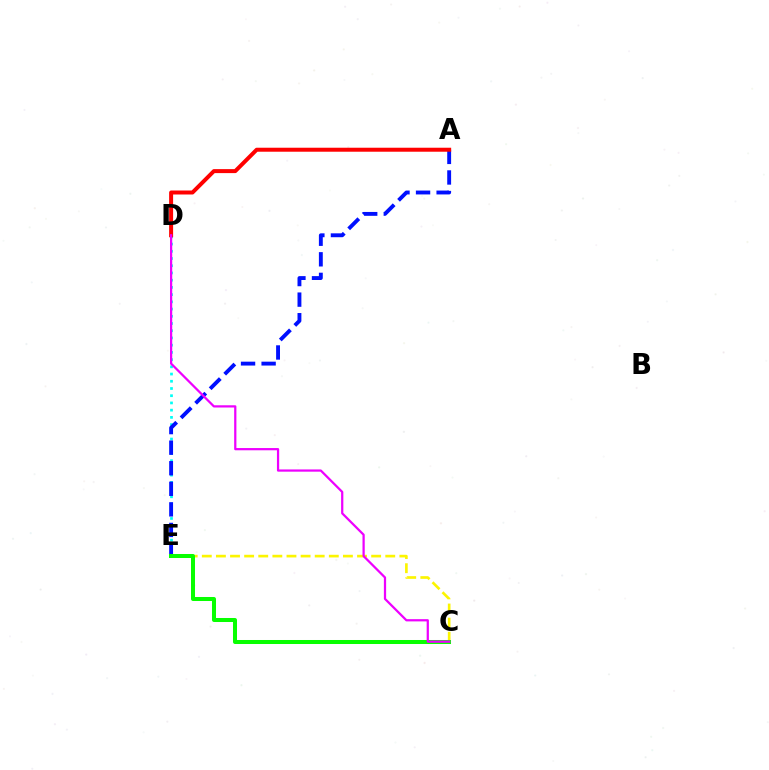{('D', 'E'): [{'color': '#00fff6', 'line_style': 'dotted', 'thickness': 1.96}], ('A', 'E'): [{'color': '#0010ff', 'line_style': 'dashed', 'thickness': 2.79}], ('C', 'E'): [{'color': '#fcf500', 'line_style': 'dashed', 'thickness': 1.92}, {'color': '#08ff00', 'line_style': 'solid', 'thickness': 2.89}], ('A', 'D'): [{'color': '#ff0000', 'line_style': 'solid', 'thickness': 2.87}], ('C', 'D'): [{'color': '#ee00ff', 'line_style': 'solid', 'thickness': 1.61}]}